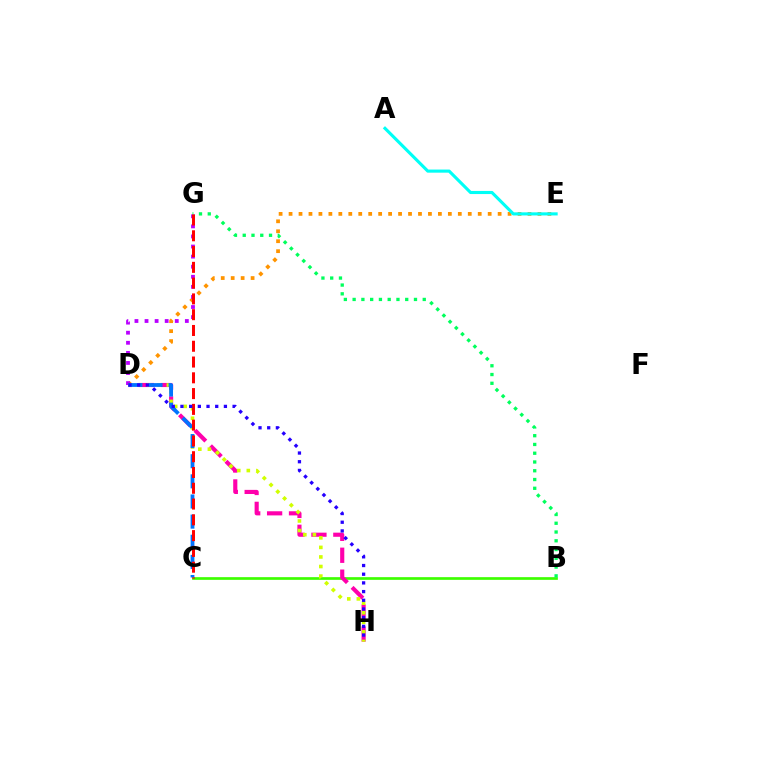{('B', 'C'): [{'color': '#3dff00', 'line_style': 'solid', 'thickness': 1.94}], ('D', 'E'): [{'color': '#ff9400', 'line_style': 'dotted', 'thickness': 2.7}], ('D', 'G'): [{'color': '#b900ff', 'line_style': 'dotted', 'thickness': 2.74}], ('D', 'H'): [{'color': '#ff00ac', 'line_style': 'dashed', 'thickness': 2.98}, {'color': '#d1ff00', 'line_style': 'dotted', 'thickness': 2.6}, {'color': '#2500ff', 'line_style': 'dotted', 'thickness': 2.36}], ('A', 'E'): [{'color': '#00fff6', 'line_style': 'solid', 'thickness': 2.24}], ('B', 'G'): [{'color': '#00ff5c', 'line_style': 'dotted', 'thickness': 2.38}], ('C', 'D'): [{'color': '#0074ff', 'line_style': 'dashed', 'thickness': 2.74}], ('C', 'G'): [{'color': '#ff0000', 'line_style': 'dashed', 'thickness': 2.14}]}